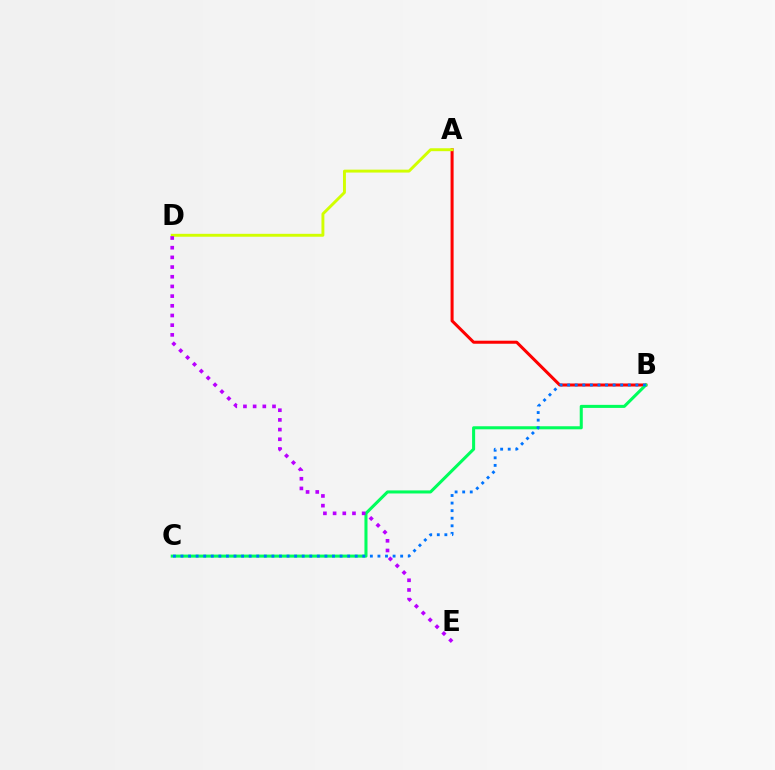{('A', 'B'): [{'color': '#ff0000', 'line_style': 'solid', 'thickness': 2.18}], ('B', 'C'): [{'color': '#00ff5c', 'line_style': 'solid', 'thickness': 2.2}, {'color': '#0074ff', 'line_style': 'dotted', 'thickness': 2.06}], ('A', 'D'): [{'color': '#d1ff00', 'line_style': 'solid', 'thickness': 2.1}], ('D', 'E'): [{'color': '#b900ff', 'line_style': 'dotted', 'thickness': 2.63}]}